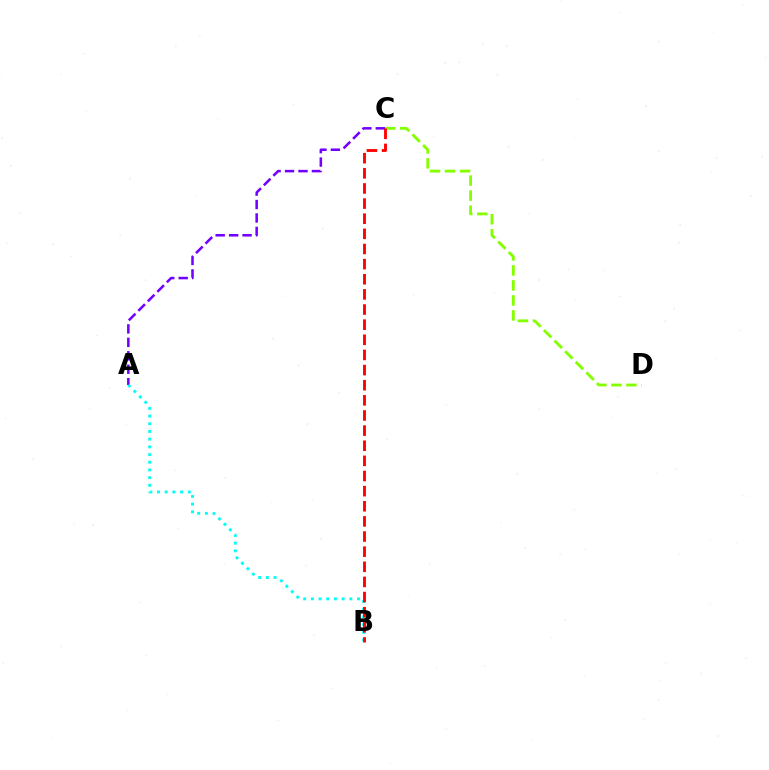{('C', 'D'): [{'color': '#84ff00', 'line_style': 'dashed', 'thickness': 2.04}], ('A', 'C'): [{'color': '#7200ff', 'line_style': 'dashed', 'thickness': 1.83}], ('A', 'B'): [{'color': '#00fff6', 'line_style': 'dotted', 'thickness': 2.09}], ('B', 'C'): [{'color': '#ff0000', 'line_style': 'dashed', 'thickness': 2.06}]}